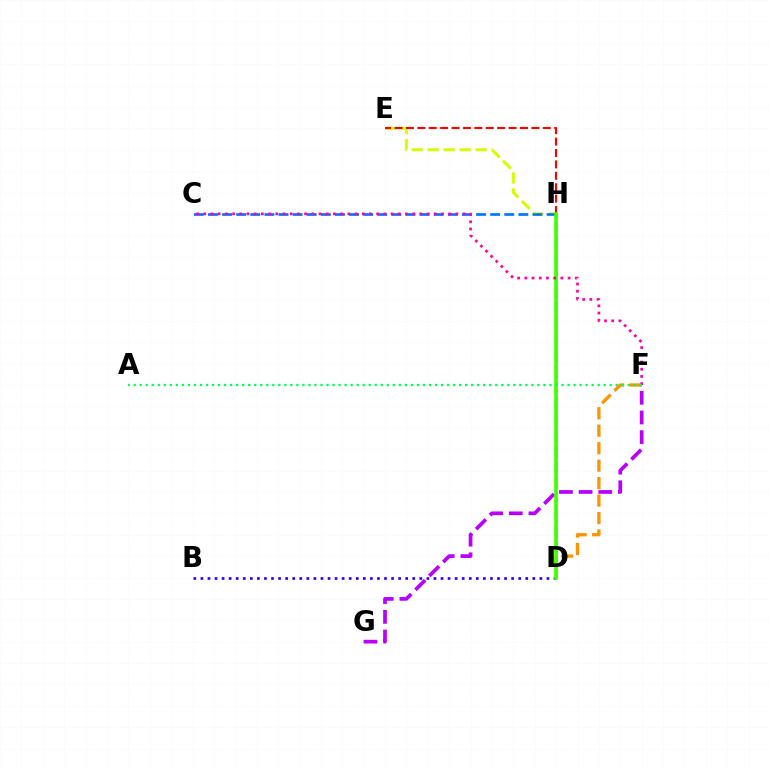{('D', 'E'): [{'color': '#d1ff00', 'line_style': 'dashed', 'thickness': 2.17}], ('D', 'H'): [{'color': '#00fff6', 'line_style': 'dotted', 'thickness': 1.98}, {'color': '#3dff00', 'line_style': 'solid', 'thickness': 2.58}], ('F', 'G'): [{'color': '#b900ff', 'line_style': 'dashed', 'thickness': 2.67}], ('C', 'H'): [{'color': '#0074ff', 'line_style': 'dashed', 'thickness': 1.92}], ('D', 'F'): [{'color': '#ff9400', 'line_style': 'dashed', 'thickness': 2.37}], ('E', 'H'): [{'color': '#ff0000', 'line_style': 'dashed', 'thickness': 1.55}], ('B', 'D'): [{'color': '#2500ff', 'line_style': 'dotted', 'thickness': 1.92}], ('C', 'F'): [{'color': '#ff00ac', 'line_style': 'dotted', 'thickness': 1.96}], ('A', 'F'): [{'color': '#00ff5c', 'line_style': 'dotted', 'thickness': 1.64}]}